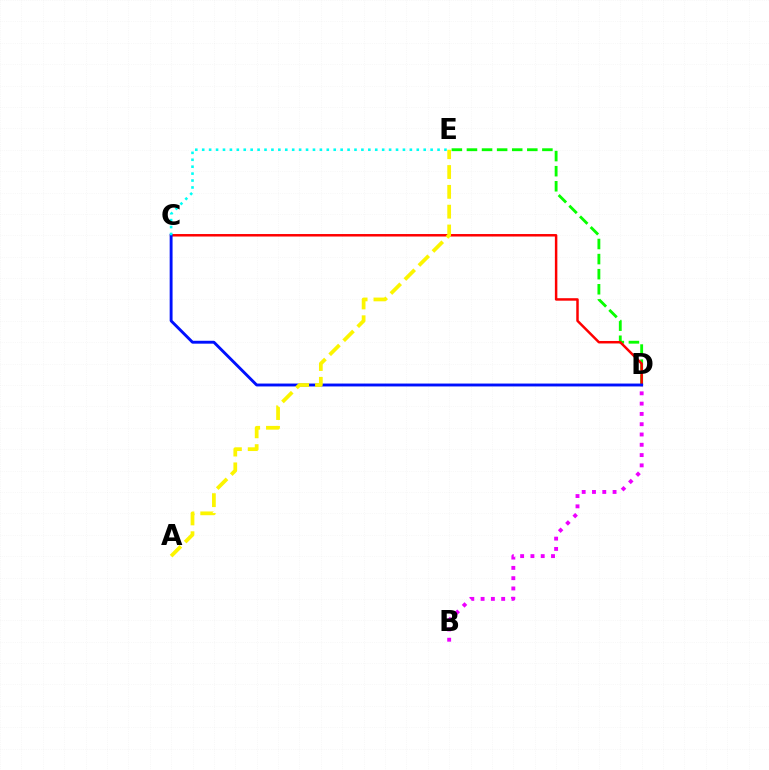{('D', 'E'): [{'color': '#08ff00', 'line_style': 'dashed', 'thickness': 2.05}], ('C', 'D'): [{'color': '#ff0000', 'line_style': 'solid', 'thickness': 1.79}, {'color': '#0010ff', 'line_style': 'solid', 'thickness': 2.08}], ('B', 'D'): [{'color': '#ee00ff', 'line_style': 'dotted', 'thickness': 2.8}], ('C', 'E'): [{'color': '#00fff6', 'line_style': 'dotted', 'thickness': 1.88}], ('A', 'E'): [{'color': '#fcf500', 'line_style': 'dashed', 'thickness': 2.69}]}